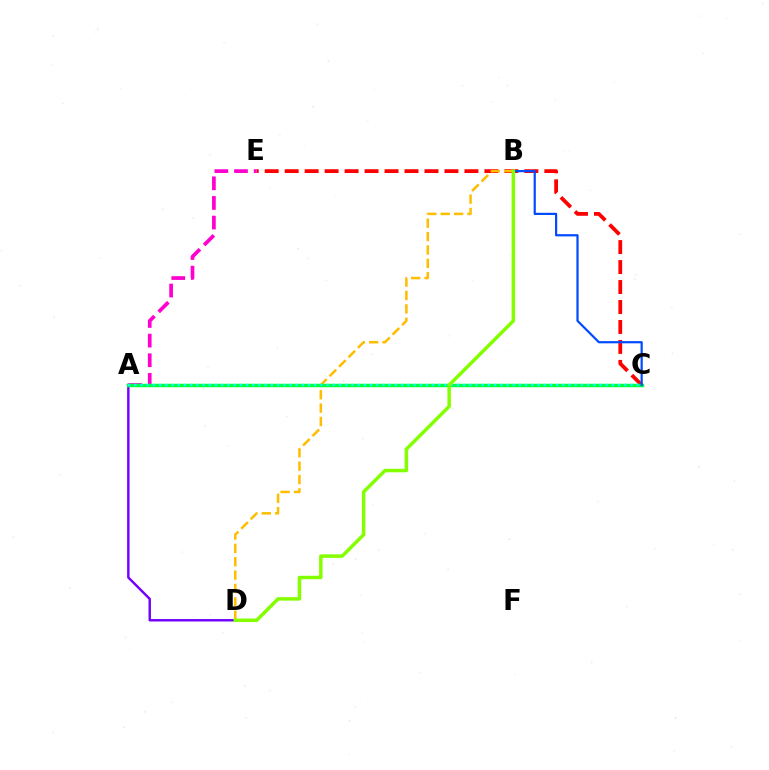{('A', 'D'): [{'color': '#7200ff', 'line_style': 'solid', 'thickness': 1.75}], ('C', 'E'): [{'color': '#ff0000', 'line_style': 'dashed', 'thickness': 2.71}], ('B', 'D'): [{'color': '#ffbd00', 'line_style': 'dashed', 'thickness': 1.82}, {'color': '#84ff00', 'line_style': 'solid', 'thickness': 2.51}], ('A', 'E'): [{'color': '#ff00cf', 'line_style': 'dashed', 'thickness': 2.67}], ('A', 'C'): [{'color': '#00ff39', 'line_style': 'solid', 'thickness': 2.49}, {'color': '#00fff6', 'line_style': 'dotted', 'thickness': 1.69}], ('B', 'C'): [{'color': '#004bff', 'line_style': 'solid', 'thickness': 1.59}]}